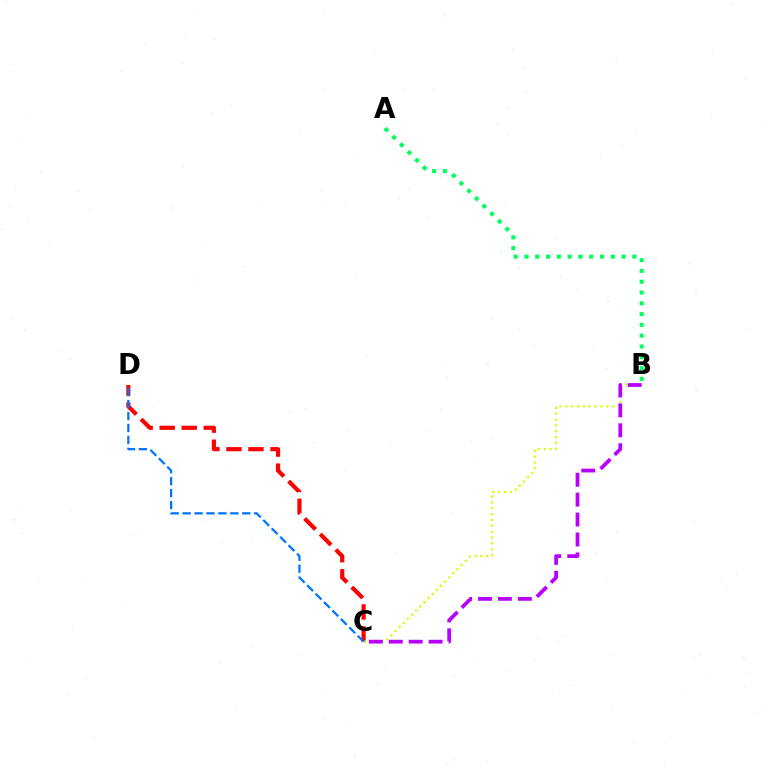{('A', 'B'): [{'color': '#00ff5c', 'line_style': 'dotted', 'thickness': 2.93}], ('C', 'D'): [{'color': '#ff0000', 'line_style': 'dashed', 'thickness': 2.99}, {'color': '#0074ff', 'line_style': 'dashed', 'thickness': 1.62}], ('B', 'C'): [{'color': '#d1ff00', 'line_style': 'dotted', 'thickness': 1.59}, {'color': '#b900ff', 'line_style': 'dashed', 'thickness': 2.71}]}